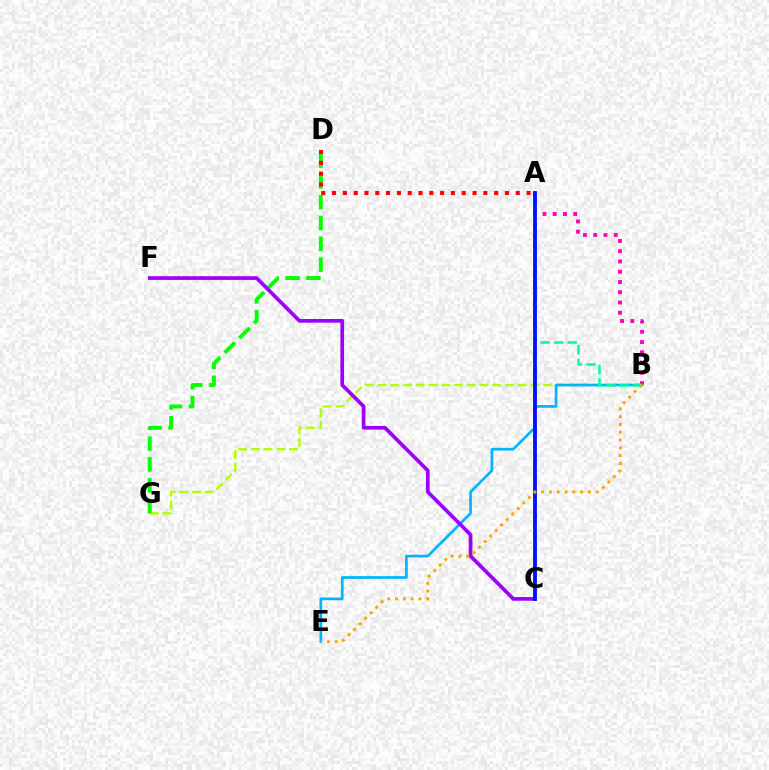{('B', 'G'): [{'color': '#b3ff00', 'line_style': 'dashed', 'thickness': 1.73}], ('A', 'B'): [{'color': '#ff00bd', 'line_style': 'dotted', 'thickness': 2.79}, {'color': '#00ff9d', 'line_style': 'dashed', 'thickness': 1.84}], ('B', 'E'): [{'color': '#00b5ff', 'line_style': 'solid', 'thickness': 1.95}, {'color': '#ffa500', 'line_style': 'dotted', 'thickness': 2.12}], ('D', 'G'): [{'color': '#08ff00', 'line_style': 'dashed', 'thickness': 2.83}], ('C', 'F'): [{'color': '#9b00ff', 'line_style': 'solid', 'thickness': 2.66}], ('A', 'C'): [{'color': '#0010ff', 'line_style': 'solid', 'thickness': 2.75}], ('A', 'D'): [{'color': '#ff0000', 'line_style': 'dotted', 'thickness': 2.94}]}